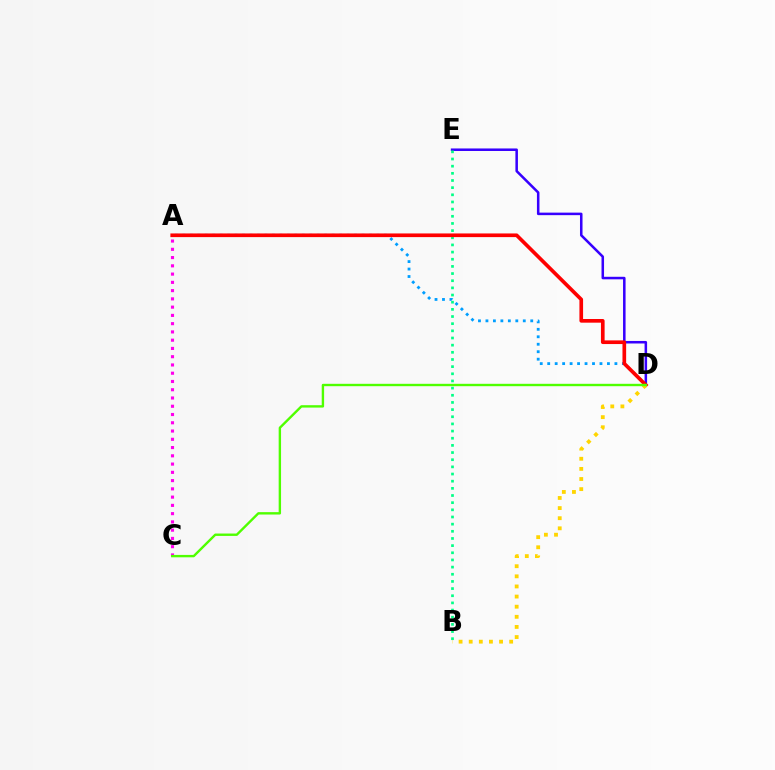{('A', 'C'): [{'color': '#ff00ed', 'line_style': 'dotted', 'thickness': 2.24}], ('D', 'E'): [{'color': '#3700ff', 'line_style': 'solid', 'thickness': 1.82}], ('B', 'E'): [{'color': '#00ff86', 'line_style': 'dotted', 'thickness': 1.95}], ('A', 'D'): [{'color': '#009eff', 'line_style': 'dotted', 'thickness': 2.03}, {'color': '#ff0000', 'line_style': 'solid', 'thickness': 2.64}], ('B', 'D'): [{'color': '#ffd500', 'line_style': 'dotted', 'thickness': 2.75}], ('C', 'D'): [{'color': '#4fff00', 'line_style': 'solid', 'thickness': 1.72}]}